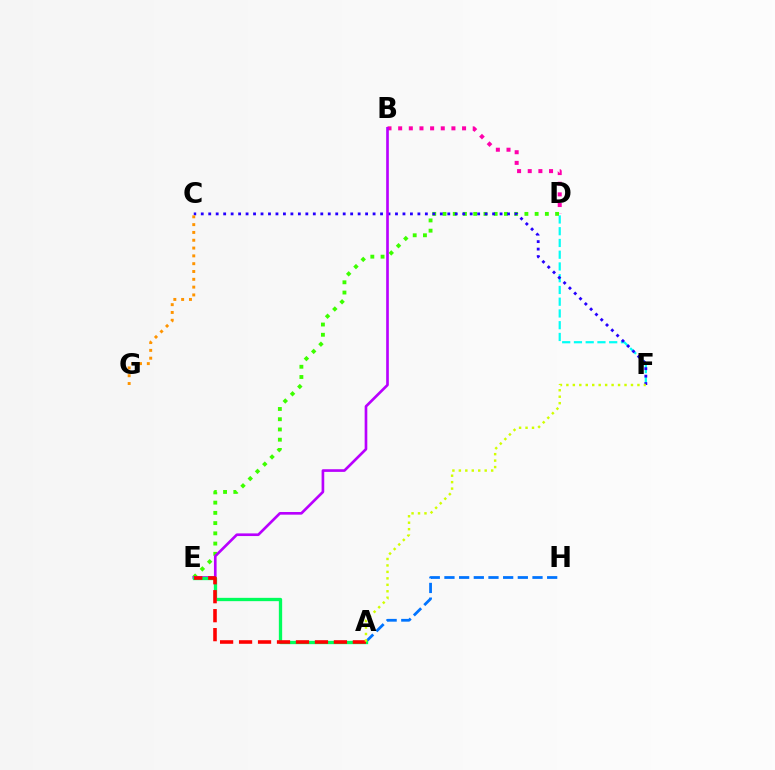{('D', 'F'): [{'color': '#00fff6', 'line_style': 'dashed', 'thickness': 1.6}], ('B', 'D'): [{'color': '#ff00ac', 'line_style': 'dotted', 'thickness': 2.89}], ('A', 'H'): [{'color': '#0074ff', 'line_style': 'dashed', 'thickness': 1.99}], ('D', 'E'): [{'color': '#3dff00', 'line_style': 'dotted', 'thickness': 2.78}], ('C', 'F'): [{'color': '#2500ff', 'line_style': 'dotted', 'thickness': 2.03}], ('B', 'E'): [{'color': '#b900ff', 'line_style': 'solid', 'thickness': 1.91}], ('A', 'E'): [{'color': '#00ff5c', 'line_style': 'solid', 'thickness': 2.39}, {'color': '#ff0000', 'line_style': 'dashed', 'thickness': 2.58}], ('A', 'F'): [{'color': '#d1ff00', 'line_style': 'dotted', 'thickness': 1.75}], ('C', 'G'): [{'color': '#ff9400', 'line_style': 'dotted', 'thickness': 2.12}]}